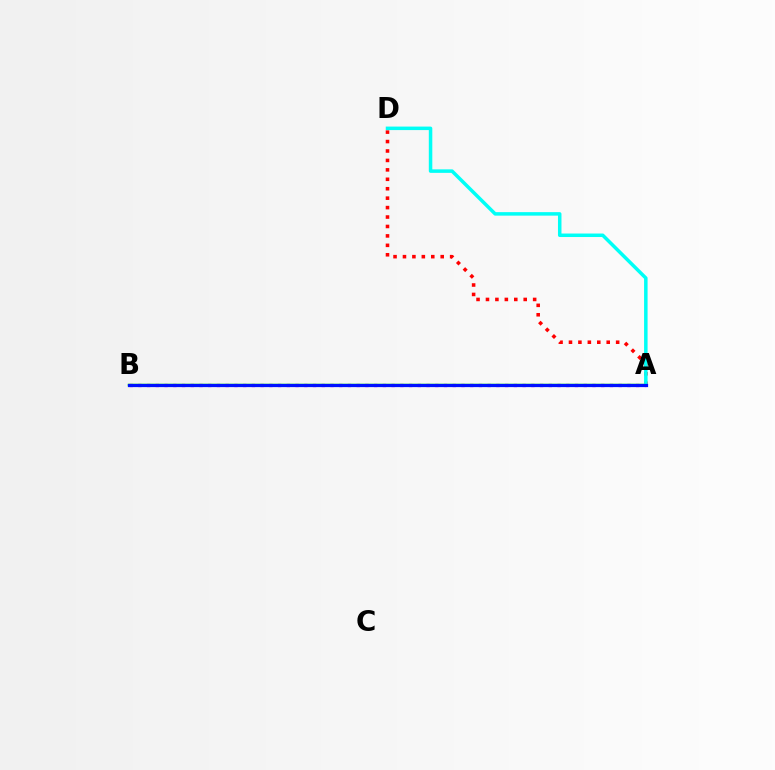{('A', 'B'): [{'color': '#ee00ff', 'line_style': 'dotted', 'thickness': 2.37}, {'color': '#08ff00', 'line_style': 'solid', 'thickness': 1.79}, {'color': '#fcf500', 'line_style': 'dotted', 'thickness': 1.92}, {'color': '#0010ff', 'line_style': 'solid', 'thickness': 2.32}], ('A', 'D'): [{'color': '#ff0000', 'line_style': 'dotted', 'thickness': 2.56}, {'color': '#00fff6', 'line_style': 'solid', 'thickness': 2.52}]}